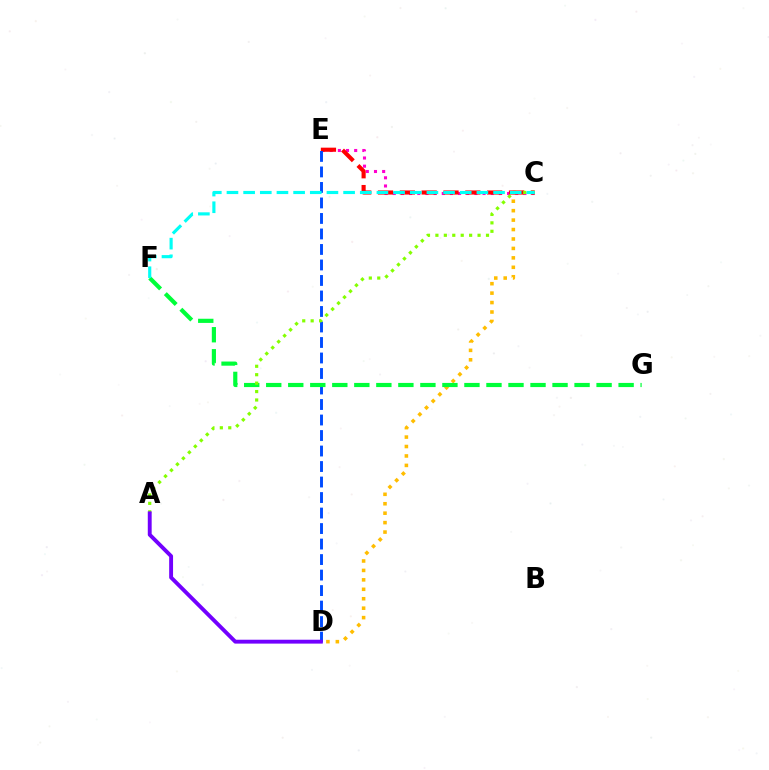{('C', 'D'): [{'color': '#ffbd00', 'line_style': 'dotted', 'thickness': 2.57}], ('C', 'E'): [{'color': '#ff00cf', 'line_style': 'dotted', 'thickness': 2.22}, {'color': '#ff0000', 'line_style': 'dashed', 'thickness': 2.97}], ('D', 'E'): [{'color': '#004bff', 'line_style': 'dashed', 'thickness': 2.11}], ('F', 'G'): [{'color': '#00ff39', 'line_style': 'dashed', 'thickness': 2.99}], ('A', 'C'): [{'color': '#84ff00', 'line_style': 'dotted', 'thickness': 2.29}], ('C', 'F'): [{'color': '#00fff6', 'line_style': 'dashed', 'thickness': 2.26}], ('A', 'D'): [{'color': '#7200ff', 'line_style': 'solid', 'thickness': 2.8}]}